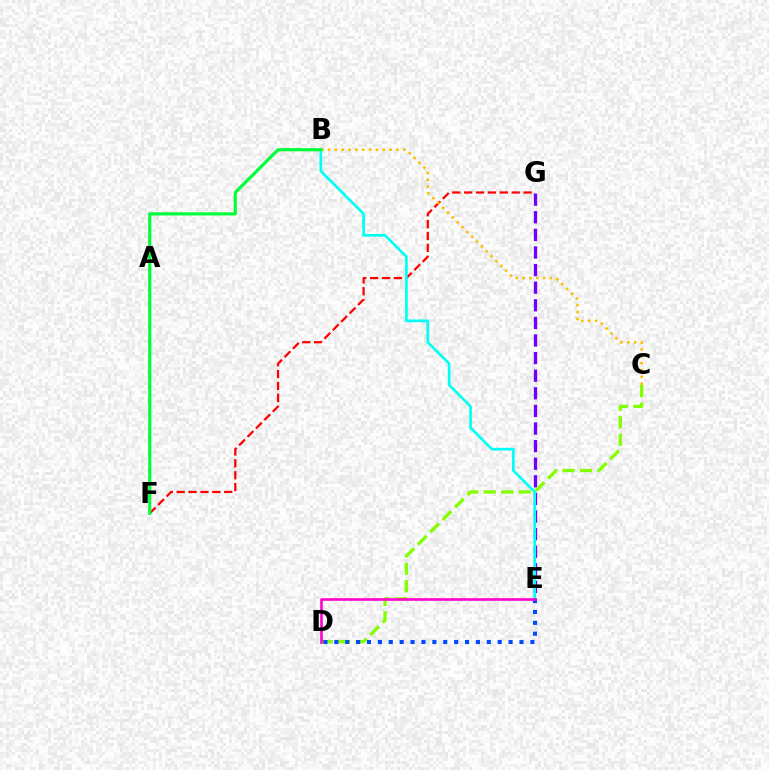{('E', 'G'): [{'color': '#7200ff', 'line_style': 'dashed', 'thickness': 2.39}], ('F', 'G'): [{'color': '#ff0000', 'line_style': 'dashed', 'thickness': 1.61}], ('C', 'D'): [{'color': '#84ff00', 'line_style': 'dashed', 'thickness': 2.38}], ('B', 'E'): [{'color': '#00fff6', 'line_style': 'solid', 'thickness': 1.92}], ('D', 'E'): [{'color': '#004bff', 'line_style': 'dotted', 'thickness': 2.96}, {'color': '#ff00cf', 'line_style': 'solid', 'thickness': 1.89}], ('B', 'C'): [{'color': '#ffbd00', 'line_style': 'dotted', 'thickness': 1.86}], ('B', 'F'): [{'color': '#00ff39', 'line_style': 'solid', 'thickness': 2.27}]}